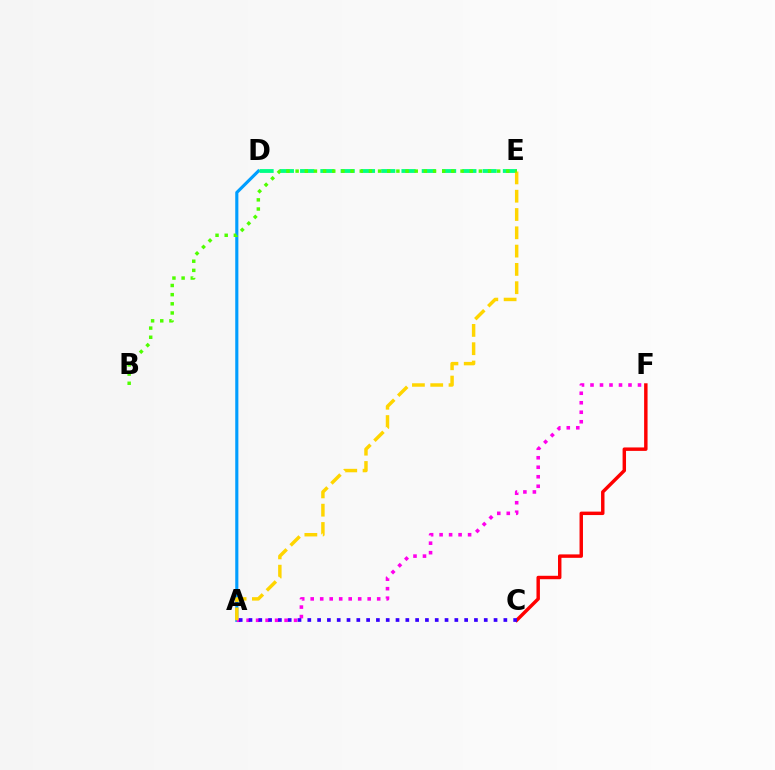{('A', 'D'): [{'color': '#009eff', 'line_style': 'solid', 'thickness': 2.25}], ('C', 'F'): [{'color': '#ff0000', 'line_style': 'solid', 'thickness': 2.48}], ('D', 'E'): [{'color': '#00ff86', 'line_style': 'dashed', 'thickness': 2.75}], ('A', 'F'): [{'color': '#ff00ed', 'line_style': 'dotted', 'thickness': 2.58}], ('A', 'C'): [{'color': '#3700ff', 'line_style': 'dotted', 'thickness': 2.66}], ('A', 'E'): [{'color': '#ffd500', 'line_style': 'dashed', 'thickness': 2.49}], ('B', 'E'): [{'color': '#4fff00', 'line_style': 'dotted', 'thickness': 2.49}]}